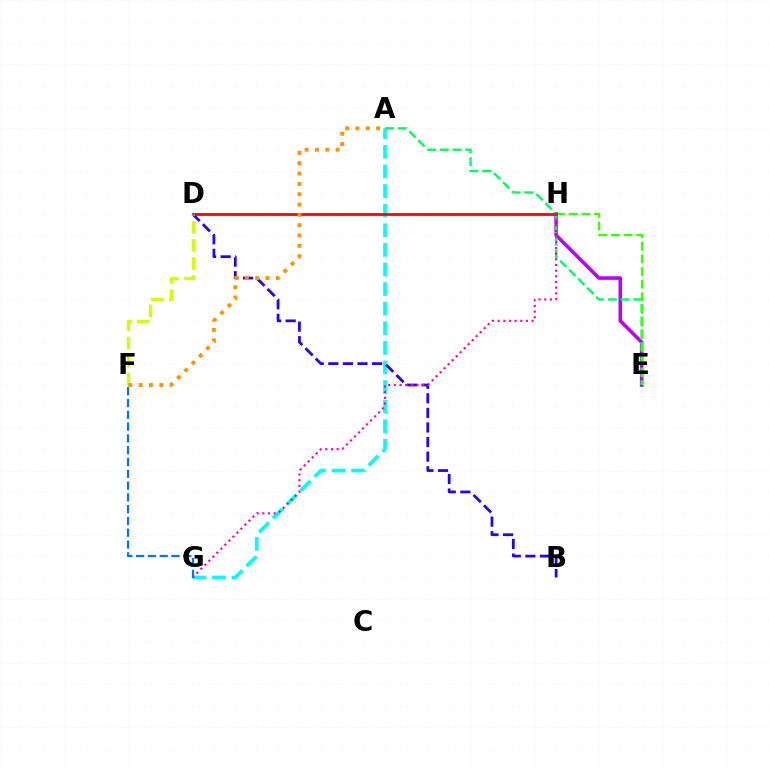{('E', 'H'): [{'color': '#b900ff', 'line_style': 'solid', 'thickness': 2.56}, {'color': '#3dff00', 'line_style': 'dashed', 'thickness': 1.72}], ('A', 'G'): [{'color': '#00fff6', 'line_style': 'dashed', 'thickness': 2.66}], ('A', 'E'): [{'color': '#00ff5c', 'line_style': 'dashed', 'thickness': 1.73}], ('D', 'H'): [{'color': '#ff0000', 'line_style': 'solid', 'thickness': 2.0}], ('B', 'D'): [{'color': '#2500ff', 'line_style': 'dashed', 'thickness': 1.98}], ('G', 'H'): [{'color': '#ff00ac', 'line_style': 'dotted', 'thickness': 1.54}], ('D', 'F'): [{'color': '#d1ff00', 'line_style': 'dashed', 'thickness': 2.45}], ('A', 'F'): [{'color': '#ff9400', 'line_style': 'dotted', 'thickness': 2.81}], ('F', 'G'): [{'color': '#0074ff', 'line_style': 'dashed', 'thickness': 1.6}]}